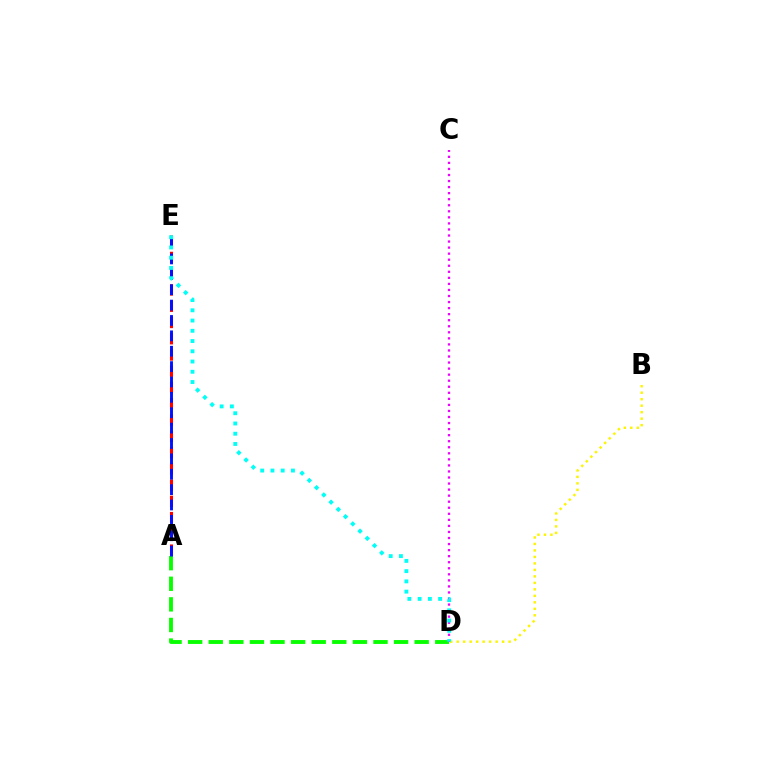{('A', 'E'): [{'color': '#ff0000', 'line_style': 'dashed', 'thickness': 2.21}, {'color': '#0010ff', 'line_style': 'dashed', 'thickness': 2.09}], ('A', 'D'): [{'color': '#08ff00', 'line_style': 'dashed', 'thickness': 2.8}], ('B', 'D'): [{'color': '#fcf500', 'line_style': 'dotted', 'thickness': 1.76}], ('C', 'D'): [{'color': '#ee00ff', 'line_style': 'dotted', 'thickness': 1.64}], ('D', 'E'): [{'color': '#00fff6', 'line_style': 'dotted', 'thickness': 2.78}]}